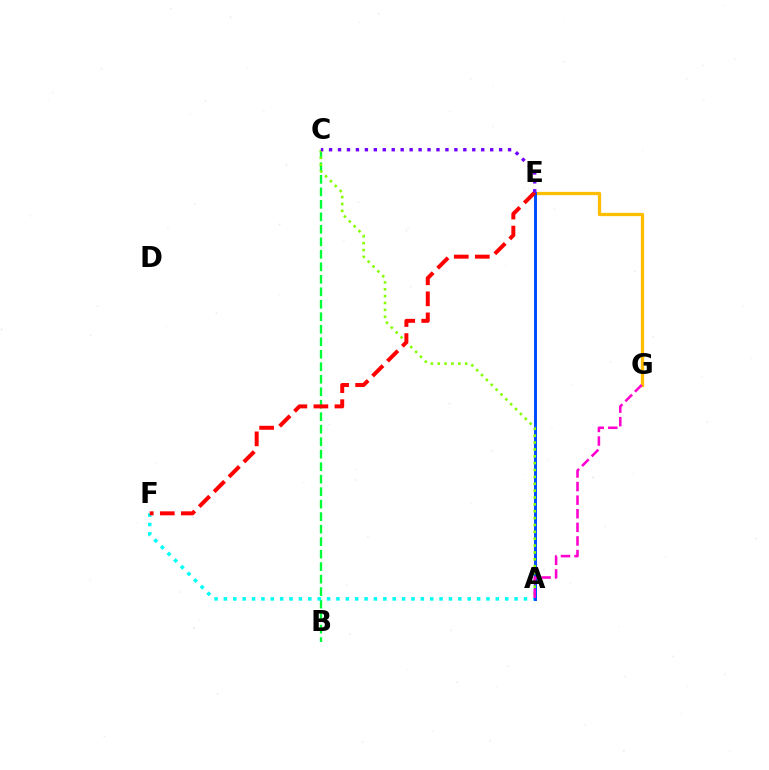{('B', 'C'): [{'color': '#00ff39', 'line_style': 'dashed', 'thickness': 1.7}], ('A', 'F'): [{'color': '#00fff6', 'line_style': 'dotted', 'thickness': 2.55}], ('E', 'G'): [{'color': '#ffbd00', 'line_style': 'solid', 'thickness': 2.36}], ('A', 'E'): [{'color': '#004bff', 'line_style': 'solid', 'thickness': 2.12}], ('A', 'C'): [{'color': '#84ff00', 'line_style': 'dotted', 'thickness': 1.87}], ('E', 'F'): [{'color': '#ff0000', 'line_style': 'dashed', 'thickness': 2.86}], ('A', 'G'): [{'color': '#ff00cf', 'line_style': 'dashed', 'thickness': 1.85}], ('C', 'E'): [{'color': '#7200ff', 'line_style': 'dotted', 'thickness': 2.43}]}